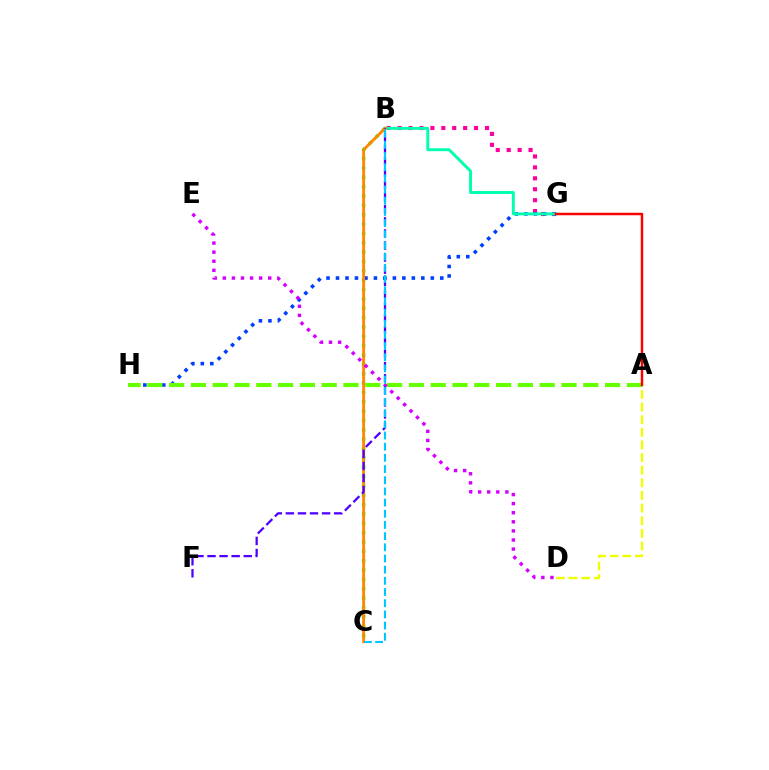{('B', 'G'): [{'color': '#ff00a0', 'line_style': 'dotted', 'thickness': 2.97}, {'color': '#00ffaf', 'line_style': 'solid', 'thickness': 2.1}], ('B', 'C'): [{'color': '#00ff27', 'line_style': 'dotted', 'thickness': 2.54}, {'color': '#ff8800', 'line_style': 'solid', 'thickness': 2.06}, {'color': '#00c7ff', 'line_style': 'dashed', 'thickness': 1.52}], ('A', 'D'): [{'color': '#eeff00', 'line_style': 'dashed', 'thickness': 1.72}], ('G', 'H'): [{'color': '#003fff', 'line_style': 'dotted', 'thickness': 2.58}], ('A', 'H'): [{'color': '#66ff00', 'line_style': 'dashed', 'thickness': 2.96}], ('D', 'E'): [{'color': '#d600ff', 'line_style': 'dotted', 'thickness': 2.47}], ('A', 'G'): [{'color': '#ff0000', 'line_style': 'solid', 'thickness': 1.77}], ('B', 'F'): [{'color': '#4f00ff', 'line_style': 'dashed', 'thickness': 1.64}]}